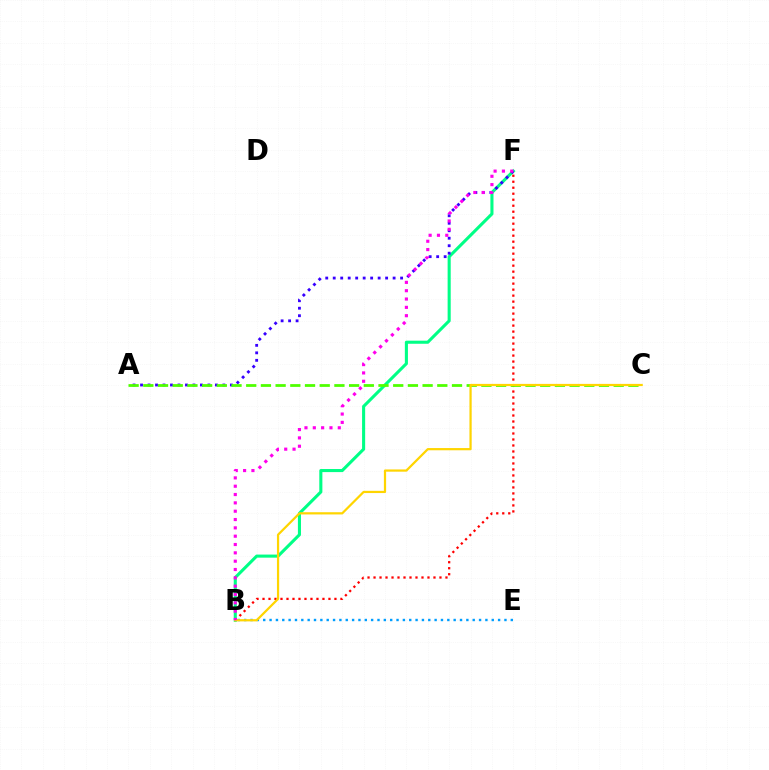{('B', 'F'): [{'color': '#00ff86', 'line_style': 'solid', 'thickness': 2.22}, {'color': '#ff0000', 'line_style': 'dotted', 'thickness': 1.63}, {'color': '#ff00ed', 'line_style': 'dotted', 'thickness': 2.26}], ('A', 'F'): [{'color': '#3700ff', 'line_style': 'dotted', 'thickness': 2.03}], ('B', 'E'): [{'color': '#009eff', 'line_style': 'dotted', 'thickness': 1.72}], ('A', 'C'): [{'color': '#4fff00', 'line_style': 'dashed', 'thickness': 2.0}], ('B', 'C'): [{'color': '#ffd500', 'line_style': 'solid', 'thickness': 1.6}]}